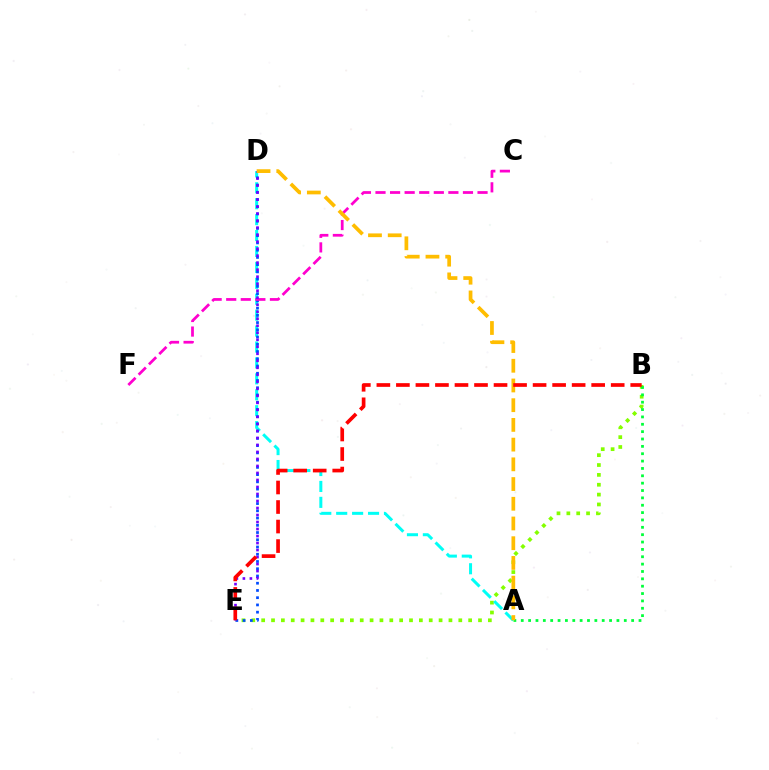{('B', 'E'): [{'color': '#84ff00', 'line_style': 'dotted', 'thickness': 2.68}, {'color': '#ff0000', 'line_style': 'dashed', 'thickness': 2.65}], ('A', 'D'): [{'color': '#00fff6', 'line_style': 'dashed', 'thickness': 2.16}, {'color': '#ffbd00', 'line_style': 'dashed', 'thickness': 2.68}], ('D', 'E'): [{'color': '#004bff', 'line_style': 'dotted', 'thickness': 1.97}, {'color': '#7200ff', 'line_style': 'dotted', 'thickness': 1.9}], ('C', 'F'): [{'color': '#ff00cf', 'line_style': 'dashed', 'thickness': 1.98}], ('A', 'B'): [{'color': '#00ff39', 'line_style': 'dotted', 'thickness': 2.0}]}